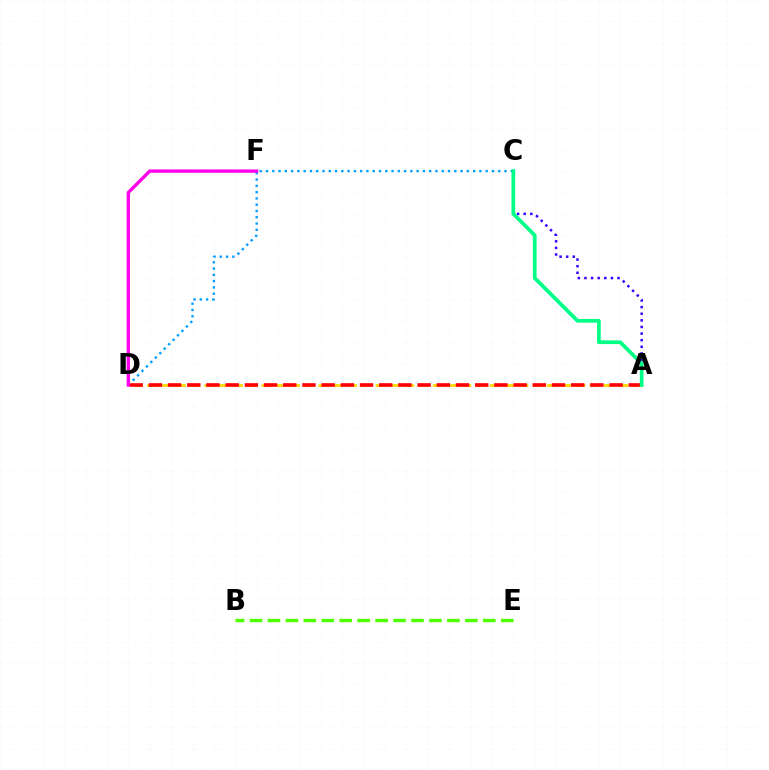{('A', 'C'): [{'color': '#3700ff', 'line_style': 'dotted', 'thickness': 1.8}, {'color': '#00ff86', 'line_style': 'solid', 'thickness': 2.69}], ('A', 'D'): [{'color': '#ffd500', 'line_style': 'dashed', 'thickness': 1.94}, {'color': '#ff0000', 'line_style': 'dashed', 'thickness': 2.61}], ('C', 'D'): [{'color': '#009eff', 'line_style': 'dotted', 'thickness': 1.71}], ('D', 'F'): [{'color': '#ff00ed', 'line_style': 'solid', 'thickness': 2.42}], ('B', 'E'): [{'color': '#4fff00', 'line_style': 'dashed', 'thickness': 2.44}]}